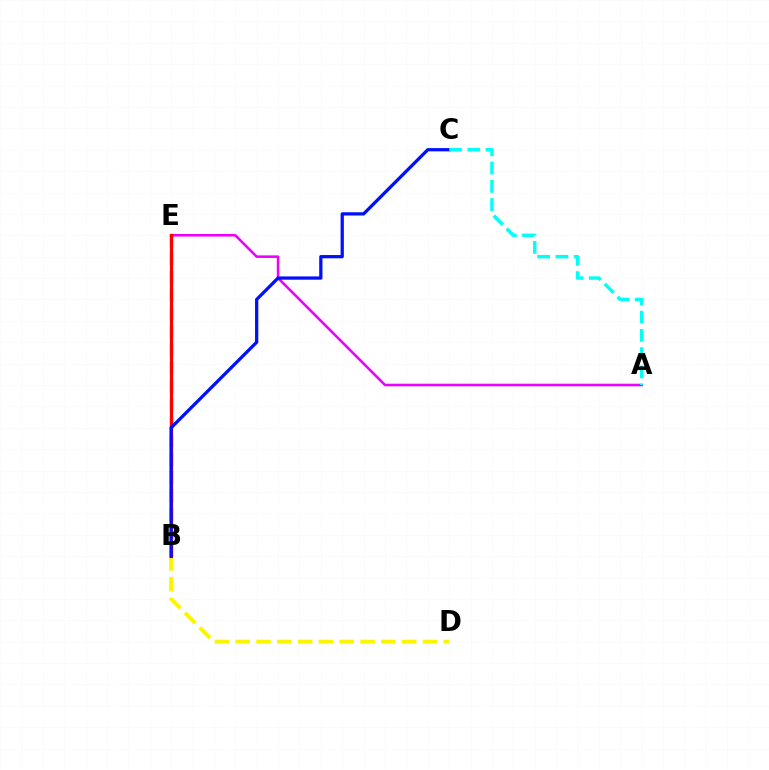{('B', 'E'): [{'color': '#08ff00', 'line_style': 'dashed', 'thickness': 2.47}, {'color': '#ff0000', 'line_style': 'solid', 'thickness': 2.31}], ('A', 'E'): [{'color': '#ee00ff', 'line_style': 'solid', 'thickness': 1.86}], ('B', 'D'): [{'color': '#fcf500', 'line_style': 'dashed', 'thickness': 2.83}], ('B', 'C'): [{'color': '#0010ff', 'line_style': 'solid', 'thickness': 2.35}], ('A', 'C'): [{'color': '#00fff6', 'line_style': 'dashed', 'thickness': 2.48}]}